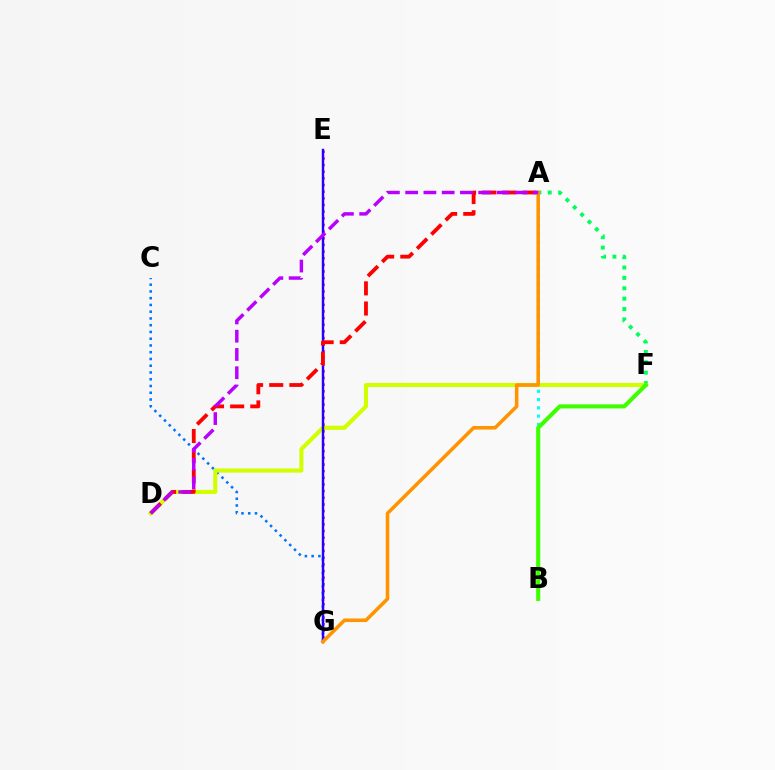{('A', 'F'): [{'color': '#00ff5c', 'line_style': 'dotted', 'thickness': 2.82}], ('C', 'G'): [{'color': '#0074ff', 'line_style': 'dotted', 'thickness': 1.84}], ('D', 'F'): [{'color': '#d1ff00', 'line_style': 'solid', 'thickness': 2.96}], ('A', 'B'): [{'color': '#00fff6', 'line_style': 'dotted', 'thickness': 2.25}], ('E', 'G'): [{'color': '#ff00ac', 'line_style': 'dotted', 'thickness': 1.81}, {'color': '#2500ff', 'line_style': 'solid', 'thickness': 1.74}], ('A', 'D'): [{'color': '#ff0000', 'line_style': 'dashed', 'thickness': 2.74}, {'color': '#b900ff', 'line_style': 'dashed', 'thickness': 2.48}], ('A', 'G'): [{'color': '#ff9400', 'line_style': 'solid', 'thickness': 2.56}], ('B', 'F'): [{'color': '#3dff00', 'line_style': 'solid', 'thickness': 2.94}]}